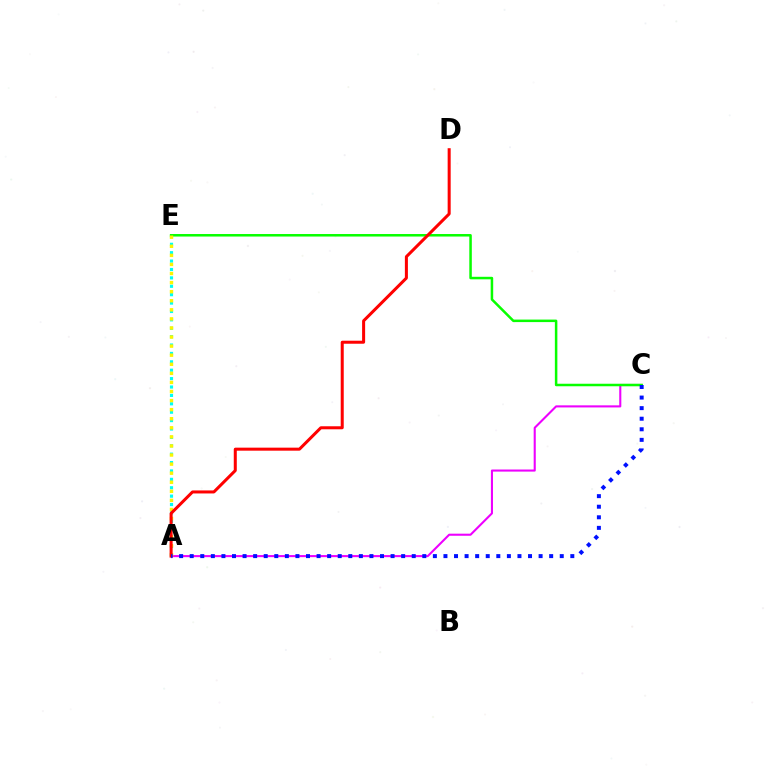{('A', 'E'): [{'color': '#00fff6', 'line_style': 'dotted', 'thickness': 2.28}, {'color': '#fcf500', 'line_style': 'dotted', 'thickness': 2.47}], ('A', 'C'): [{'color': '#ee00ff', 'line_style': 'solid', 'thickness': 1.5}, {'color': '#0010ff', 'line_style': 'dotted', 'thickness': 2.87}], ('C', 'E'): [{'color': '#08ff00', 'line_style': 'solid', 'thickness': 1.81}], ('A', 'D'): [{'color': '#ff0000', 'line_style': 'solid', 'thickness': 2.18}]}